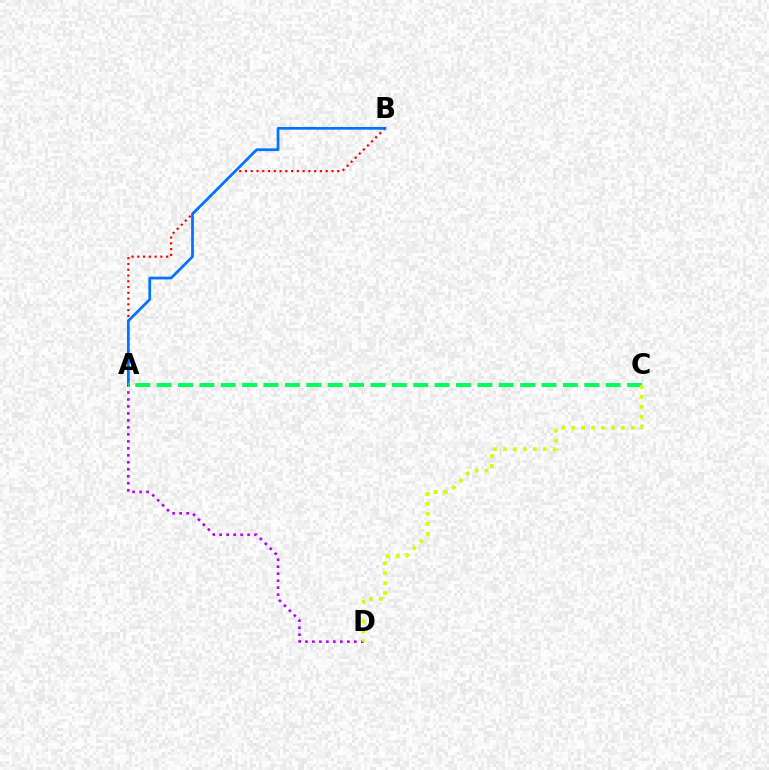{('A', 'B'): [{'color': '#ff0000', 'line_style': 'dotted', 'thickness': 1.57}, {'color': '#0074ff', 'line_style': 'solid', 'thickness': 1.97}], ('A', 'D'): [{'color': '#b900ff', 'line_style': 'dotted', 'thickness': 1.9}], ('A', 'C'): [{'color': '#00ff5c', 'line_style': 'dashed', 'thickness': 2.9}], ('C', 'D'): [{'color': '#d1ff00', 'line_style': 'dotted', 'thickness': 2.7}]}